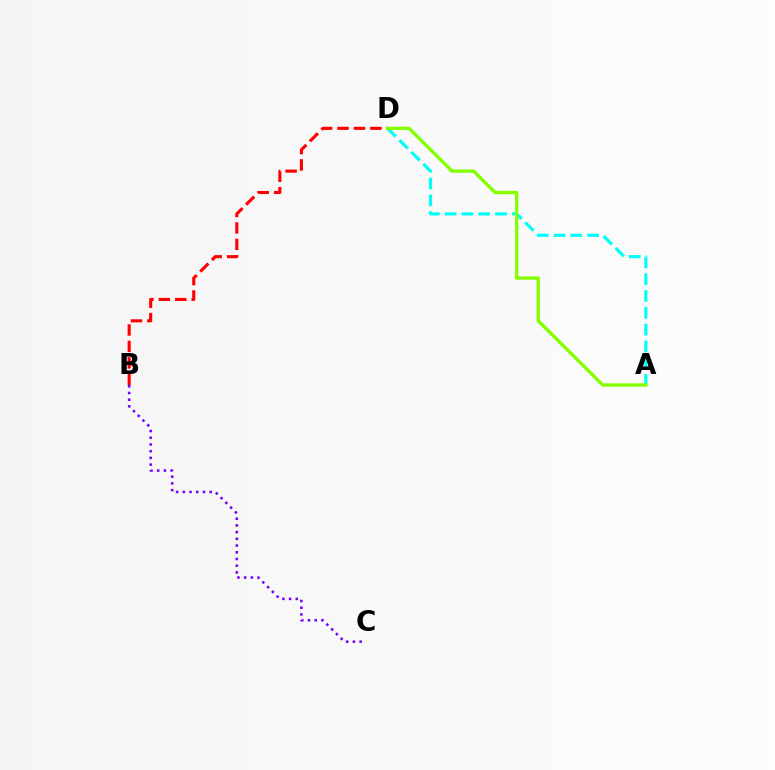{('A', 'D'): [{'color': '#00fff6', 'line_style': 'dashed', 'thickness': 2.28}, {'color': '#84ff00', 'line_style': 'solid', 'thickness': 2.41}], ('B', 'D'): [{'color': '#ff0000', 'line_style': 'dashed', 'thickness': 2.23}], ('B', 'C'): [{'color': '#7200ff', 'line_style': 'dotted', 'thickness': 1.82}]}